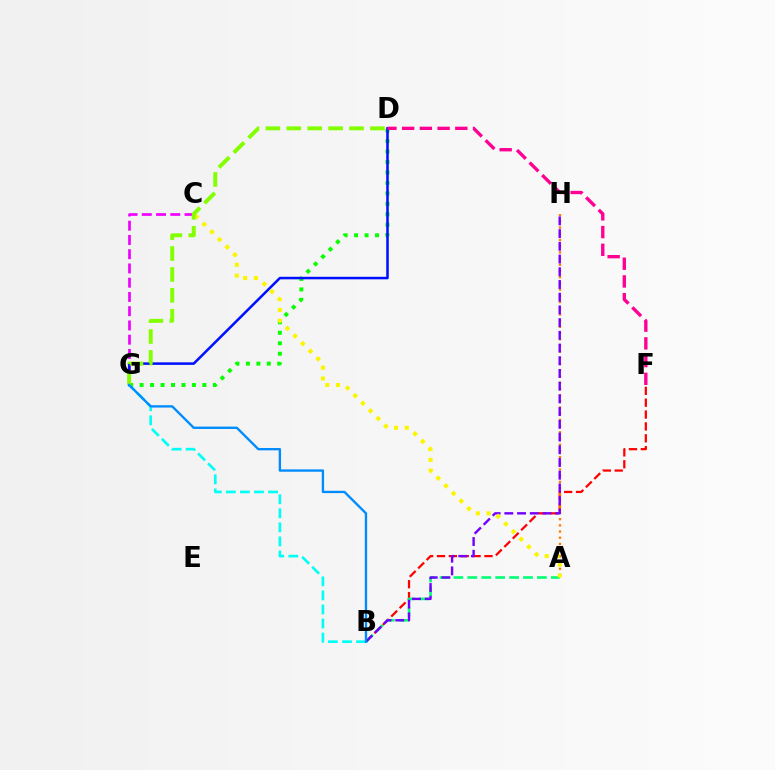{('B', 'F'): [{'color': '#ff0000', 'line_style': 'dashed', 'thickness': 1.61}], ('A', 'B'): [{'color': '#00ff74', 'line_style': 'dashed', 'thickness': 1.89}], ('C', 'G'): [{'color': '#ee00ff', 'line_style': 'dashed', 'thickness': 1.94}], ('A', 'H'): [{'color': '#ff7c00', 'line_style': 'dotted', 'thickness': 1.69}], ('D', 'G'): [{'color': '#08ff00', 'line_style': 'dotted', 'thickness': 2.84}, {'color': '#0010ff', 'line_style': 'solid', 'thickness': 1.82}, {'color': '#84ff00', 'line_style': 'dashed', 'thickness': 2.84}], ('B', 'G'): [{'color': '#00fff6', 'line_style': 'dashed', 'thickness': 1.91}, {'color': '#008cff', 'line_style': 'solid', 'thickness': 1.69}], ('B', 'H'): [{'color': '#7200ff', 'line_style': 'dashed', 'thickness': 1.73}], ('D', 'F'): [{'color': '#ff0094', 'line_style': 'dashed', 'thickness': 2.41}], ('A', 'C'): [{'color': '#fcf500', 'line_style': 'dotted', 'thickness': 2.94}]}